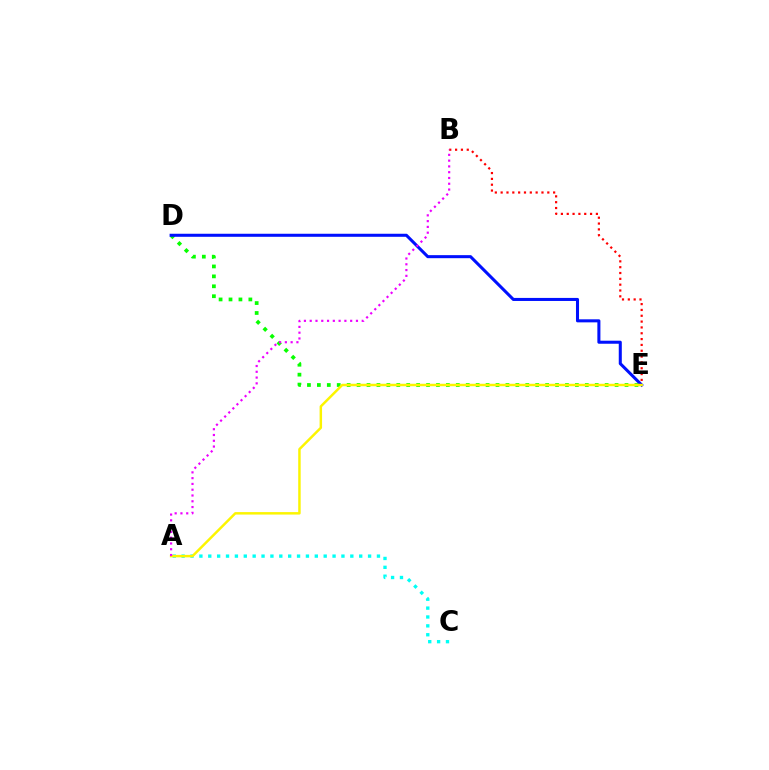{('D', 'E'): [{'color': '#08ff00', 'line_style': 'dotted', 'thickness': 2.7}, {'color': '#0010ff', 'line_style': 'solid', 'thickness': 2.19}], ('B', 'E'): [{'color': '#ff0000', 'line_style': 'dotted', 'thickness': 1.58}], ('A', 'C'): [{'color': '#00fff6', 'line_style': 'dotted', 'thickness': 2.41}], ('A', 'E'): [{'color': '#fcf500', 'line_style': 'solid', 'thickness': 1.78}], ('A', 'B'): [{'color': '#ee00ff', 'line_style': 'dotted', 'thickness': 1.57}]}